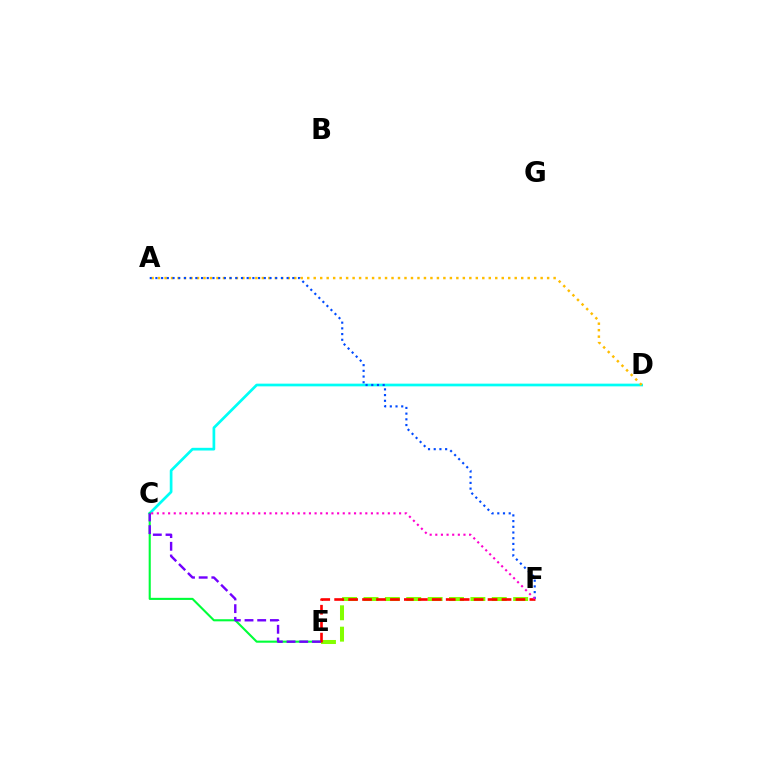{('C', 'D'): [{'color': '#00fff6', 'line_style': 'solid', 'thickness': 1.95}], ('A', 'D'): [{'color': '#ffbd00', 'line_style': 'dotted', 'thickness': 1.76}], ('C', 'E'): [{'color': '#00ff39', 'line_style': 'solid', 'thickness': 1.52}, {'color': '#7200ff', 'line_style': 'dashed', 'thickness': 1.72}], ('E', 'F'): [{'color': '#84ff00', 'line_style': 'dashed', 'thickness': 2.9}, {'color': '#ff0000', 'line_style': 'dashed', 'thickness': 1.89}], ('A', 'F'): [{'color': '#004bff', 'line_style': 'dotted', 'thickness': 1.55}], ('C', 'F'): [{'color': '#ff00cf', 'line_style': 'dotted', 'thickness': 1.53}]}